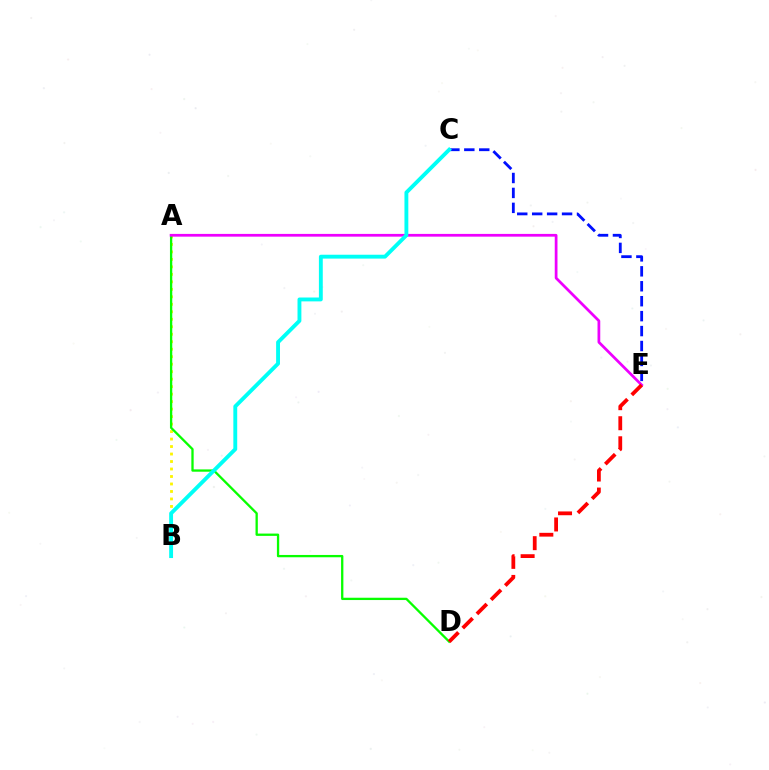{('A', 'B'): [{'color': '#fcf500', 'line_style': 'dotted', 'thickness': 2.03}], ('A', 'D'): [{'color': '#08ff00', 'line_style': 'solid', 'thickness': 1.66}], ('A', 'E'): [{'color': '#ee00ff', 'line_style': 'solid', 'thickness': 1.97}], ('C', 'E'): [{'color': '#0010ff', 'line_style': 'dashed', 'thickness': 2.03}], ('D', 'E'): [{'color': '#ff0000', 'line_style': 'dashed', 'thickness': 2.72}], ('B', 'C'): [{'color': '#00fff6', 'line_style': 'solid', 'thickness': 2.79}]}